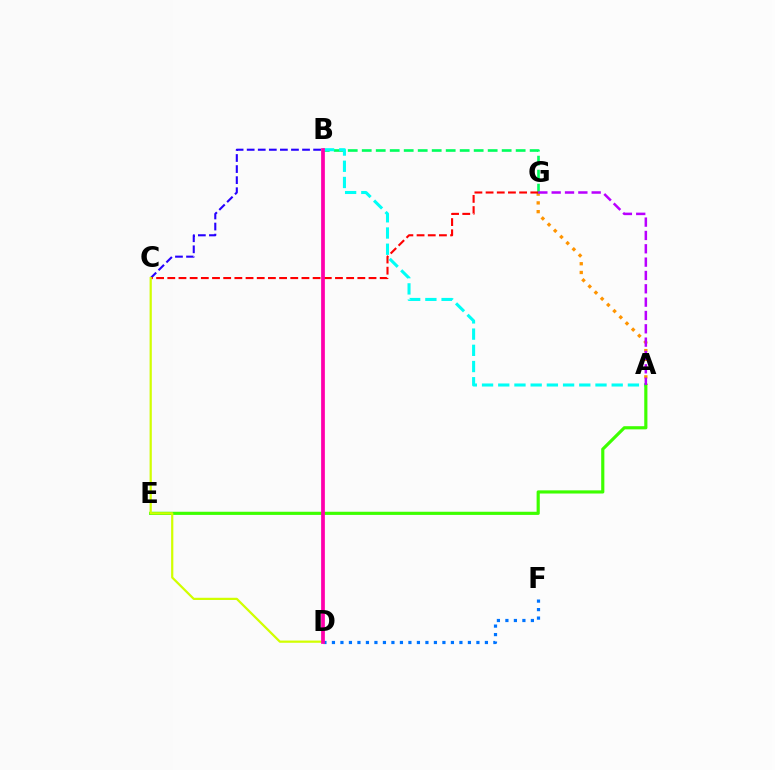{('A', 'G'): [{'color': '#ff9400', 'line_style': 'dotted', 'thickness': 2.38}, {'color': '#b900ff', 'line_style': 'dashed', 'thickness': 1.81}], ('B', 'G'): [{'color': '#00ff5c', 'line_style': 'dashed', 'thickness': 1.9}], ('B', 'C'): [{'color': '#2500ff', 'line_style': 'dashed', 'thickness': 1.5}], ('C', 'G'): [{'color': '#ff0000', 'line_style': 'dashed', 'thickness': 1.52}], ('A', 'B'): [{'color': '#00fff6', 'line_style': 'dashed', 'thickness': 2.2}], ('A', 'E'): [{'color': '#3dff00', 'line_style': 'solid', 'thickness': 2.27}], ('D', 'F'): [{'color': '#0074ff', 'line_style': 'dotted', 'thickness': 2.31}], ('C', 'D'): [{'color': '#d1ff00', 'line_style': 'solid', 'thickness': 1.6}], ('B', 'D'): [{'color': '#ff00ac', 'line_style': 'solid', 'thickness': 2.7}]}